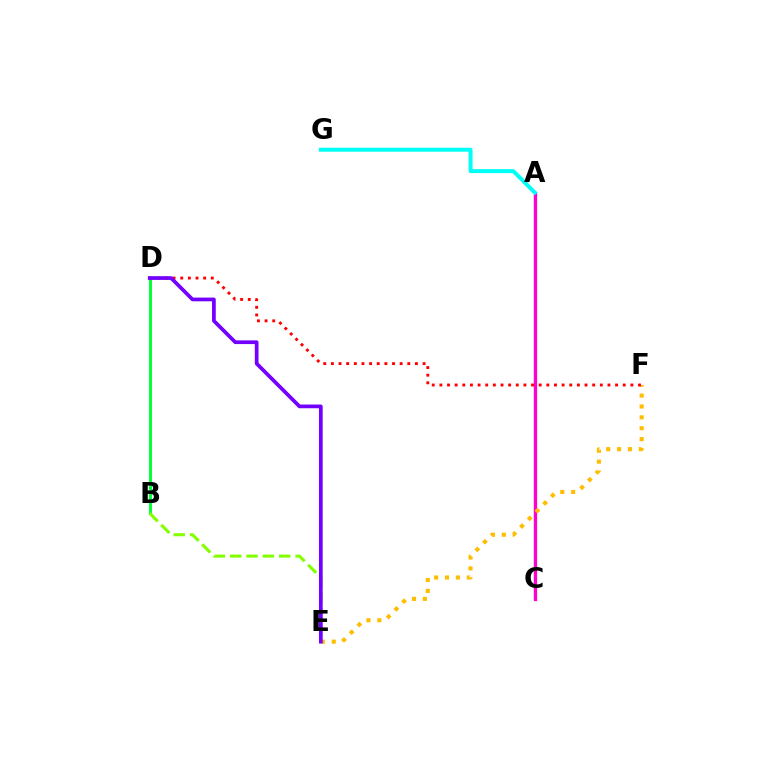{('A', 'C'): [{'color': '#004bff', 'line_style': 'solid', 'thickness': 1.59}, {'color': '#ff00cf', 'line_style': 'solid', 'thickness': 2.32}], ('B', 'D'): [{'color': '#00ff39', 'line_style': 'solid', 'thickness': 2.1}], ('E', 'F'): [{'color': '#ffbd00', 'line_style': 'dotted', 'thickness': 2.96}], ('B', 'E'): [{'color': '#84ff00', 'line_style': 'dashed', 'thickness': 2.22}], ('A', 'G'): [{'color': '#00fff6', 'line_style': 'solid', 'thickness': 2.86}], ('D', 'F'): [{'color': '#ff0000', 'line_style': 'dotted', 'thickness': 2.08}], ('D', 'E'): [{'color': '#7200ff', 'line_style': 'solid', 'thickness': 2.68}]}